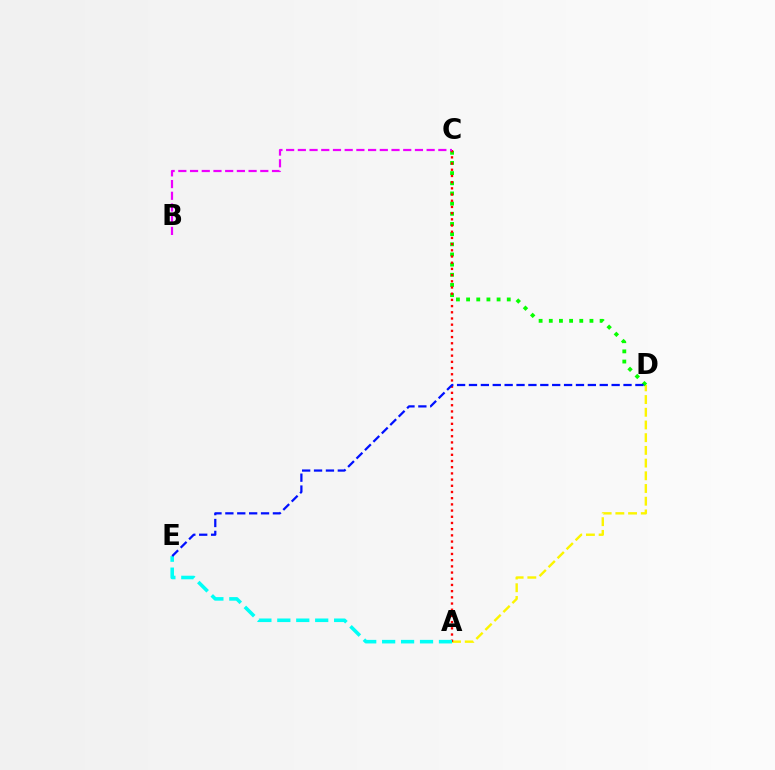{('A', 'D'): [{'color': '#fcf500', 'line_style': 'dashed', 'thickness': 1.73}], ('C', 'D'): [{'color': '#08ff00', 'line_style': 'dotted', 'thickness': 2.76}], ('A', 'C'): [{'color': '#ff0000', 'line_style': 'dotted', 'thickness': 1.68}], ('A', 'E'): [{'color': '#00fff6', 'line_style': 'dashed', 'thickness': 2.57}], ('B', 'C'): [{'color': '#ee00ff', 'line_style': 'dashed', 'thickness': 1.59}], ('D', 'E'): [{'color': '#0010ff', 'line_style': 'dashed', 'thickness': 1.61}]}